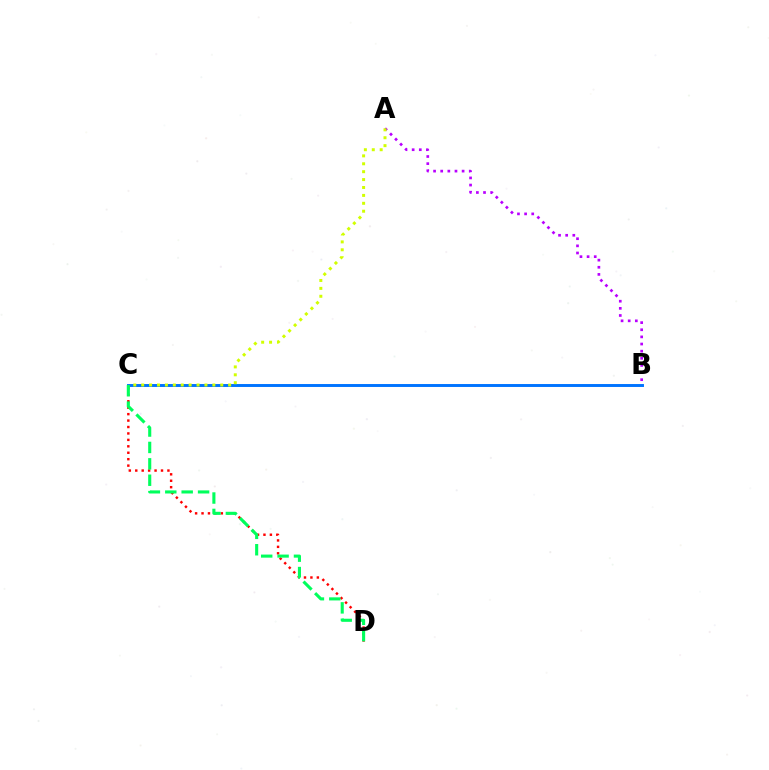{('A', 'B'): [{'color': '#b900ff', 'line_style': 'dotted', 'thickness': 1.94}], ('C', 'D'): [{'color': '#ff0000', 'line_style': 'dotted', 'thickness': 1.75}, {'color': '#00ff5c', 'line_style': 'dashed', 'thickness': 2.23}], ('B', 'C'): [{'color': '#0074ff', 'line_style': 'solid', 'thickness': 2.11}], ('A', 'C'): [{'color': '#d1ff00', 'line_style': 'dotted', 'thickness': 2.15}]}